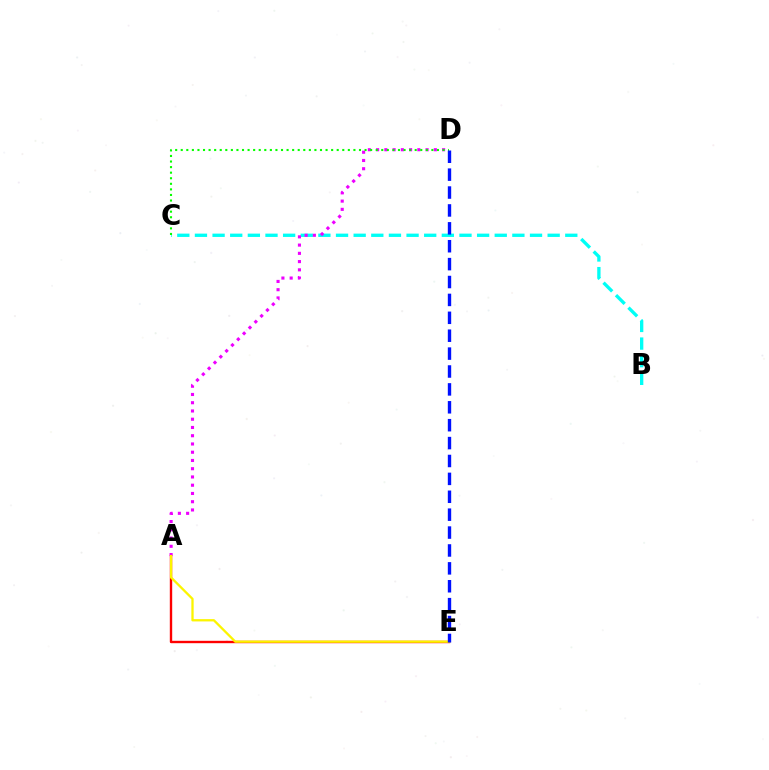{('A', 'E'): [{'color': '#ff0000', 'line_style': 'solid', 'thickness': 1.72}, {'color': '#fcf500', 'line_style': 'solid', 'thickness': 1.65}], ('B', 'C'): [{'color': '#00fff6', 'line_style': 'dashed', 'thickness': 2.4}], ('A', 'D'): [{'color': '#ee00ff', 'line_style': 'dotted', 'thickness': 2.24}], ('C', 'D'): [{'color': '#08ff00', 'line_style': 'dotted', 'thickness': 1.51}], ('D', 'E'): [{'color': '#0010ff', 'line_style': 'dashed', 'thickness': 2.43}]}